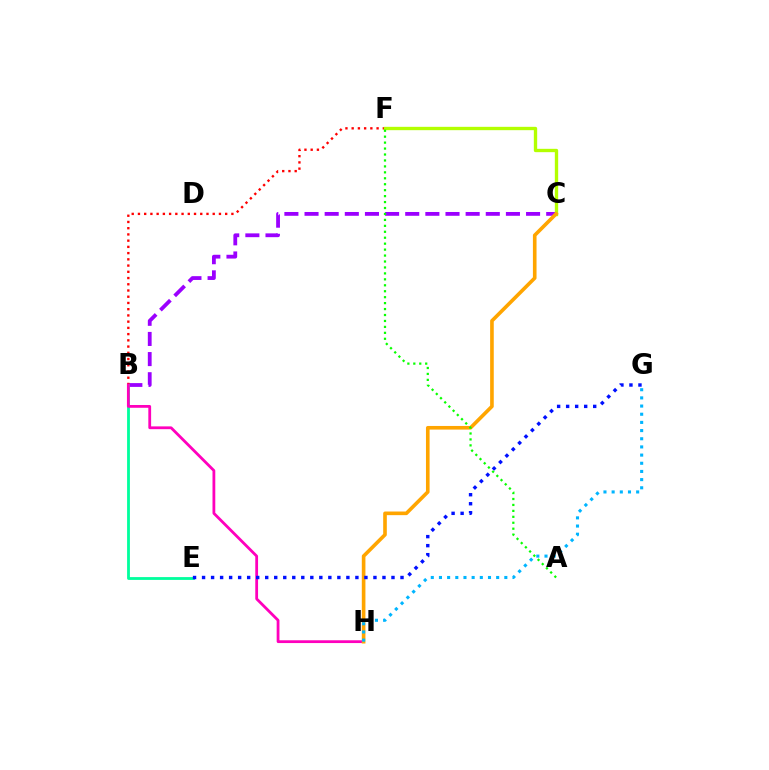{('B', 'C'): [{'color': '#9b00ff', 'line_style': 'dashed', 'thickness': 2.74}], ('B', 'F'): [{'color': '#ff0000', 'line_style': 'dotted', 'thickness': 1.69}], ('B', 'E'): [{'color': '#00ff9d', 'line_style': 'solid', 'thickness': 2.02}], ('C', 'F'): [{'color': '#b3ff00', 'line_style': 'solid', 'thickness': 2.41}], ('B', 'H'): [{'color': '#ff00bd', 'line_style': 'solid', 'thickness': 2.01}], ('C', 'H'): [{'color': '#ffa500', 'line_style': 'solid', 'thickness': 2.61}], ('E', 'G'): [{'color': '#0010ff', 'line_style': 'dotted', 'thickness': 2.45}], ('A', 'F'): [{'color': '#08ff00', 'line_style': 'dotted', 'thickness': 1.62}], ('G', 'H'): [{'color': '#00b5ff', 'line_style': 'dotted', 'thickness': 2.22}]}